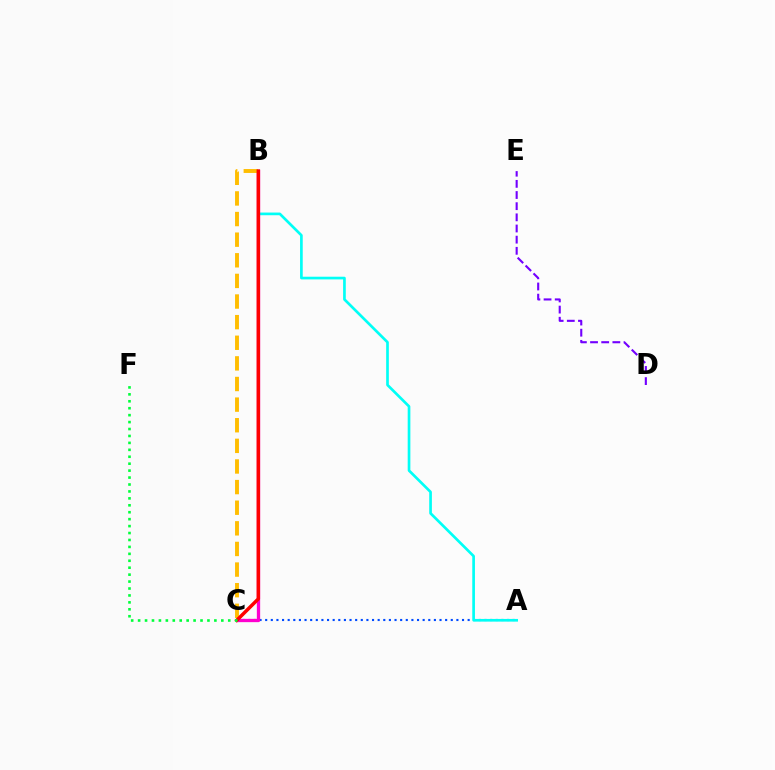{('B', 'C'): [{'color': '#84ff00', 'line_style': 'dashed', 'thickness': 1.75}, {'color': '#ff00cf', 'line_style': 'solid', 'thickness': 2.38}, {'color': '#ffbd00', 'line_style': 'dashed', 'thickness': 2.8}, {'color': '#ff0000', 'line_style': 'solid', 'thickness': 2.5}], ('D', 'E'): [{'color': '#7200ff', 'line_style': 'dashed', 'thickness': 1.52}], ('A', 'C'): [{'color': '#004bff', 'line_style': 'dotted', 'thickness': 1.53}], ('A', 'B'): [{'color': '#00fff6', 'line_style': 'solid', 'thickness': 1.93}], ('C', 'F'): [{'color': '#00ff39', 'line_style': 'dotted', 'thickness': 1.88}]}